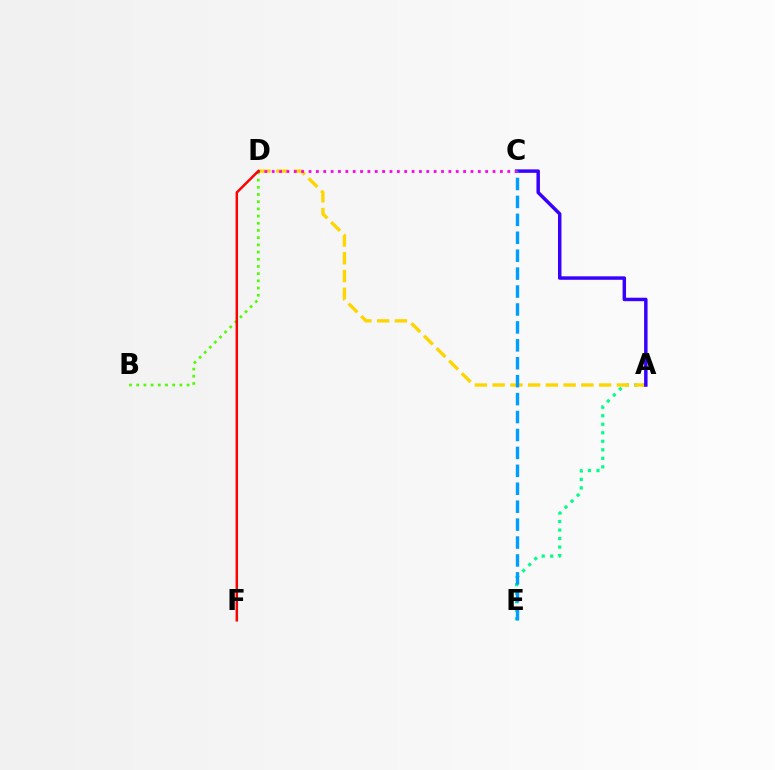{('A', 'E'): [{'color': '#00ff86', 'line_style': 'dotted', 'thickness': 2.31}], ('A', 'D'): [{'color': '#ffd500', 'line_style': 'dashed', 'thickness': 2.41}], ('B', 'D'): [{'color': '#4fff00', 'line_style': 'dotted', 'thickness': 1.95}], ('A', 'C'): [{'color': '#3700ff', 'line_style': 'solid', 'thickness': 2.49}], ('C', 'D'): [{'color': '#ff00ed', 'line_style': 'dotted', 'thickness': 2.0}], ('D', 'F'): [{'color': '#ff0000', 'line_style': 'solid', 'thickness': 1.78}], ('C', 'E'): [{'color': '#009eff', 'line_style': 'dashed', 'thickness': 2.44}]}